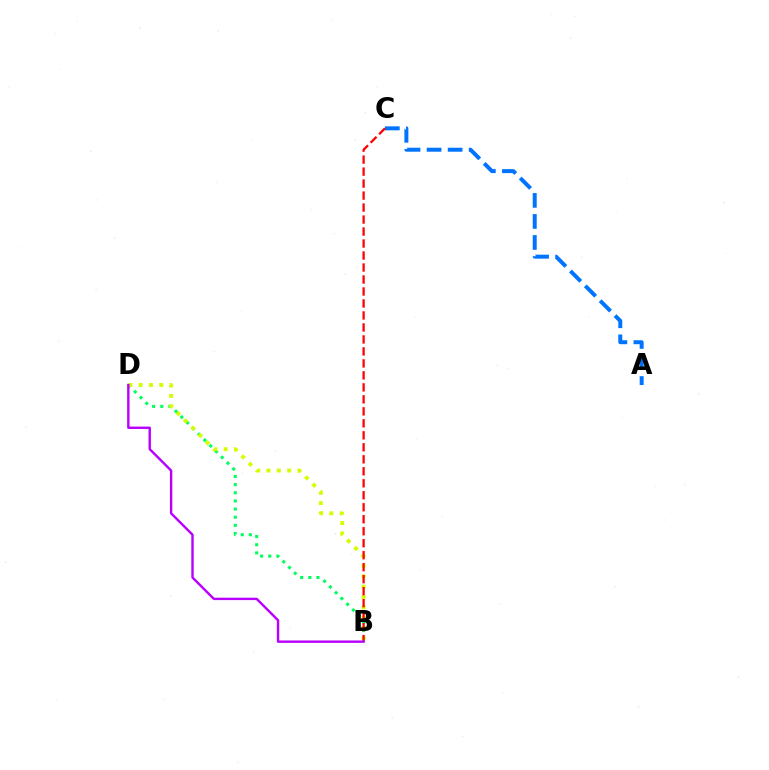{('B', 'D'): [{'color': '#00ff5c', 'line_style': 'dotted', 'thickness': 2.21}, {'color': '#d1ff00', 'line_style': 'dotted', 'thickness': 2.81}, {'color': '#b900ff', 'line_style': 'solid', 'thickness': 1.73}], ('A', 'C'): [{'color': '#0074ff', 'line_style': 'dashed', 'thickness': 2.86}], ('B', 'C'): [{'color': '#ff0000', 'line_style': 'dashed', 'thickness': 1.63}]}